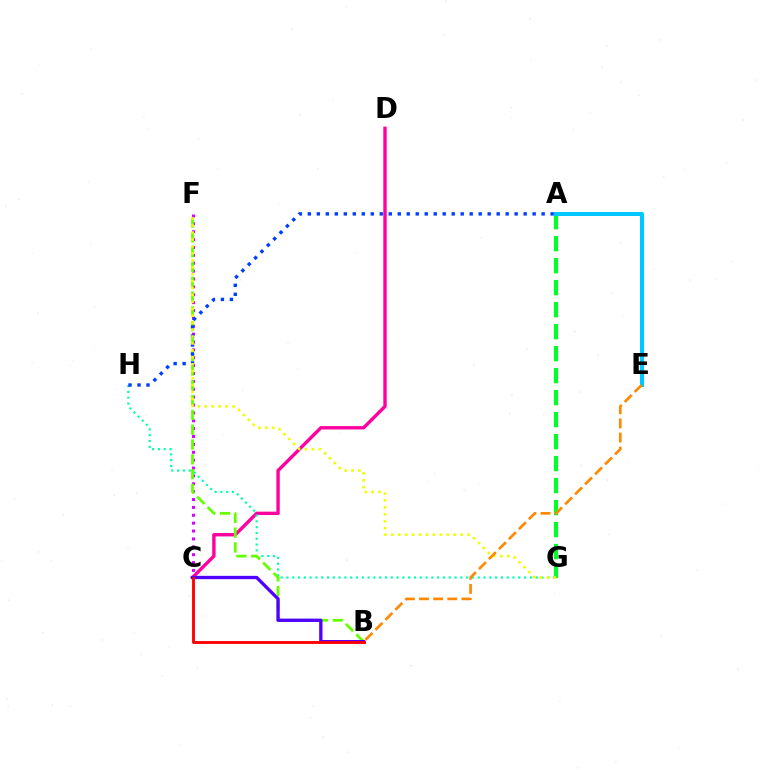{('C', 'D'): [{'color': '#ff00a0', 'line_style': 'solid', 'thickness': 2.43}], ('G', 'H'): [{'color': '#00ffaf', 'line_style': 'dotted', 'thickness': 1.57}], ('C', 'F'): [{'color': '#d600ff', 'line_style': 'dotted', 'thickness': 2.14}], ('B', 'F'): [{'color': '#66ff00', 'line_style': 'dashed', 'thickness': 2.01}], ('B', 'C'): [{'color': '#4f00ff', 'line_style': 'solid', 'thickness': 2.39}, {'color': '#ff0000', 'line_style': 'solid', 'thickness': 2.07}], ('A', 'H'): [{'color': '#003fff', 'line_style': 'dotted', 'thickness': 2.44}], ('A', 'G'): [{'color': '#00ff27', 'line_style': 'dashed', 'thickness': 2.99}], ('A', 'E'): [{'color': '#00c7ff', 'line_style': 'solid', 'thickness': 2.9}], ('F', 'G'): [{'color': '#eeff00', 'line_style': 'dotted', 'thickness': 1.88}], ('B', 'E'): [{'color': '#ff8800', 'line_style': 'dashed', 'thickness': 1.92}]}